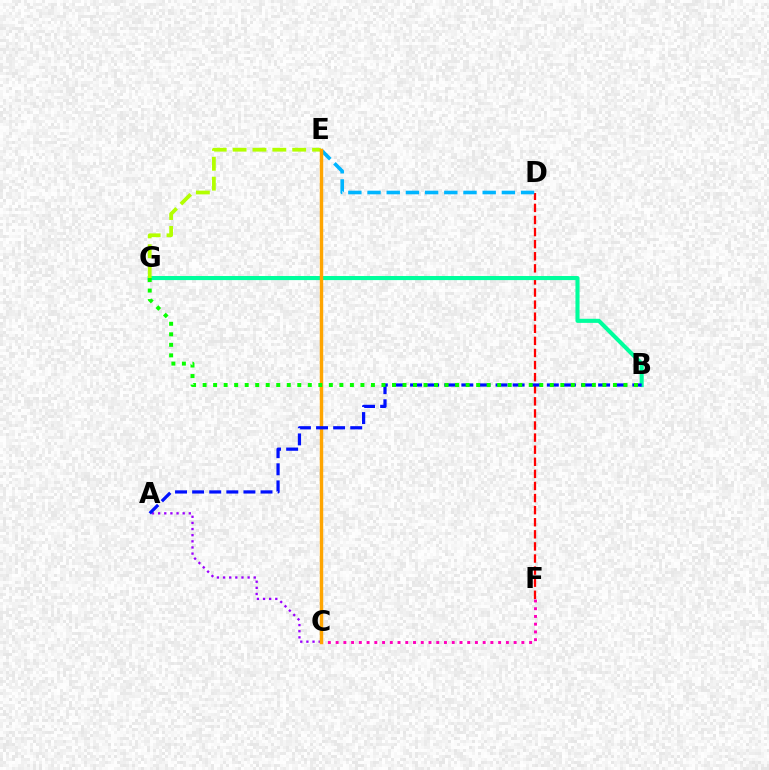{('C', 'F'): [{'color': '#ff00bd', 'line_style': 'dotted', 'thickness': 2.1}], ('D', 'F'): [{'color': '#ff0000', 'line_style': 'dashed', 'thickness': 1.64}], ('D', 'E'): [{'color': '#00b5ff', 'line_style': 'dashed', 'thickness': 2.61}], ('A', 'C'): [{'color': '#9b00ff', 'line_style': 'dotted', 'thickness': 1.67}], ('B', 'G'): [{'color': '#00ff9d', 'line_style': 'solid', 'thickness': 2.94}, {'color': '#08ff00', 'line_style': 'dotted', 'thickness': 2.86}], ('E', 'G'): [{'color': '#b3ff00', 'line_style': 'dashed', 'thickness': 2.7}], ('C', 'E'): [{'color': '#ffa500', 'line_style': 'solid', 'thickness': 2.47}], ('A', 'B'): [{'color': '#0010ff', 'line_style': 'dashed', 'thickness': 2.32}]}